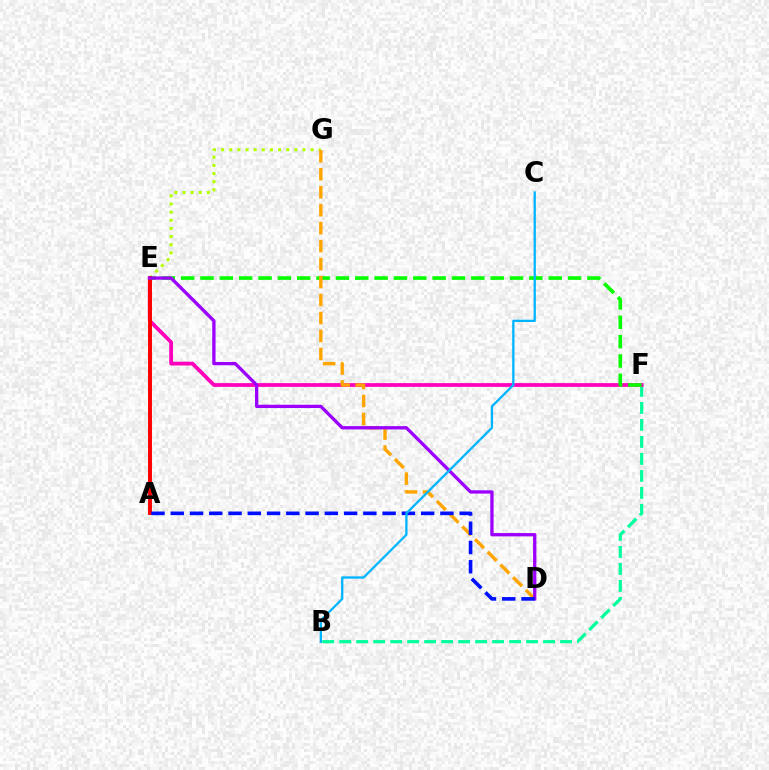{('B', 'F'): [{'color': '#00ff9d', 'line_style': 'dashed', 'thickness': 2.31}], ('E', 'F'): [{'color': '#ff00bd', 'line_style': 'solid', 'thickness': 2.71}, {'color': '#08ff00', 'line_style': 'dashed', 'thickness': 2.63}], ('E', 'G'): [{'color': '#b3ff00', 'line_style': 'dotted', 'thickness': 2.21}], ('D', 'G'): [{'color': '#ffa500', 'line_style': 'dashed', 'thickness': 2.44}], ('A', 'E'): [{'color': '#ff0000', 'line_style': 'solid', 'thickness': 2.83}], ('D', 'E'): [{'color': '#9b00ff', 'line_style': 'solid', 'thickness': 2.38}], ('A', 'D'): [{'color': '#0010ff', 'line_style': 'dashed', 'thickness': 2.62}], ('B', 'C'): [{'color': '#00b5ff', 'line_style': 'solid', 'thickness': 1.65}]}